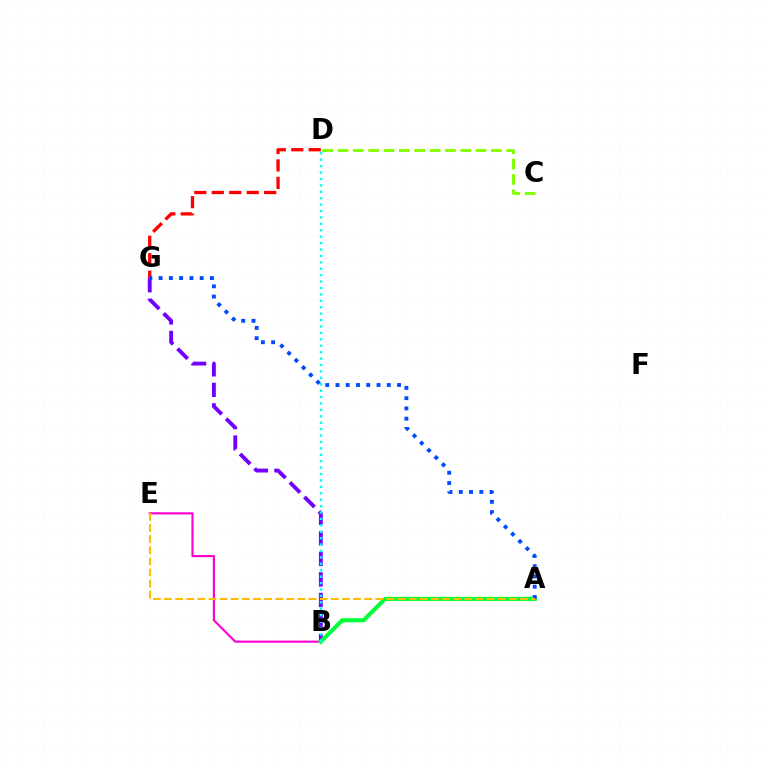{('B', 'E'): [{'color': '#ff00cf', 'line_style': 'solid', 'thickness': 1.55}], ('B', 'G'): [{'color': '#7200ff', 'line_style': 'dashed', 'thickness': 2.79}], ('C', 'D'): [{'color': '#84ff00', 'line_style': 'dashed', 'thickness': 2.08}], ('A', 'B'): [{'color': '#00ff39', 'line_style': 'solid', 'thickness': 2.97}], ('B', 'D'): [{'color': '#00fff6', 'line_style': 'dotted', 'thickness': 1.74}], ('D', 'G'): [{'color': '#ff0000', 'line_style': 'dashed', 'thickness': 2.37}], ('A', 'G'): [{'color': '#004bff', 'line_style': 'dotted', 'thickness': 2.79}], ('A', 'E'): [{'color': '#ffbd00', 'line_style': 'dashed', 'thickness': 1.51}]}